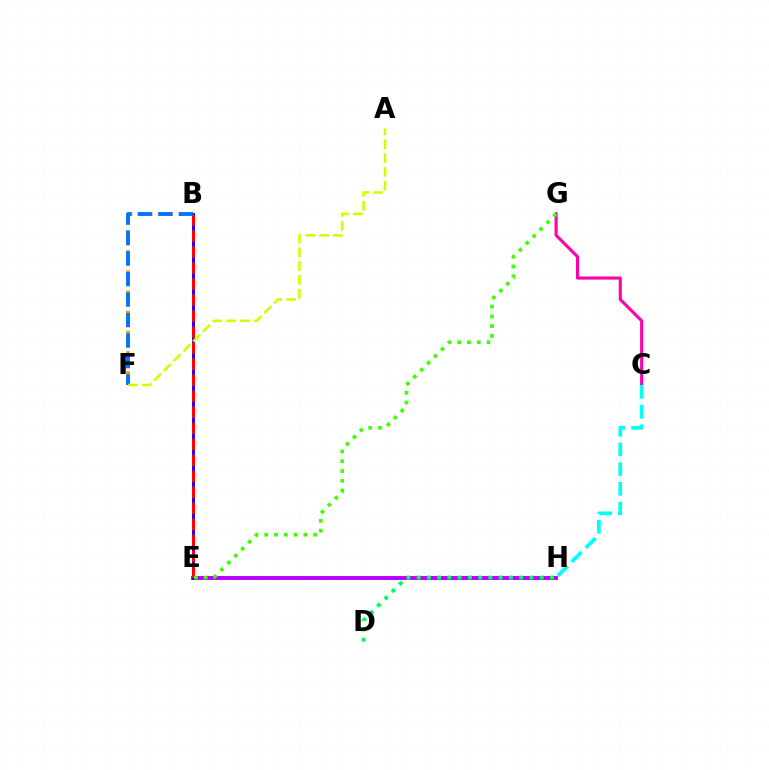{('B', 'F'): [{'color': '#ff9400', 'line_style': 'dotted', 'thickness': 2.75}, {'color': '#0074ff', 'line_style': 'dashed', 'thickness': 2.78}], ('E', 'H'): [{'color': '#b900ff', 'line_style': 'solid', 'thickness': 2.83}], ('B', 'E'): [{'color': '#2500ff', 'line_style': 'solid', 'thickness': 2.11}, {'color': '#ff0000', 'line_style': 'dashed', 'thickness': 2.18}], ('C', 'G'): [{'color': '#ff00ac', 'line_style': 'solid', 'thickness': 2.24}], ('C', 'H'): [{'color': '#00fff6', 'line_style': 'dashed', 'thickness': 2.68}], ('E', 'G'): [{'color': '#3dff00', 'line_style': 'dotted', 'thickness': 2.66}], ('D', 'H'): [{'color': '#00ff5c', 'line_style': 'dotted', 'thickness': 2.78}], ('A', 'F'): [{'color': '#d1ff00', 'line_style': 'dashed', 'thickness': 1.88}]}